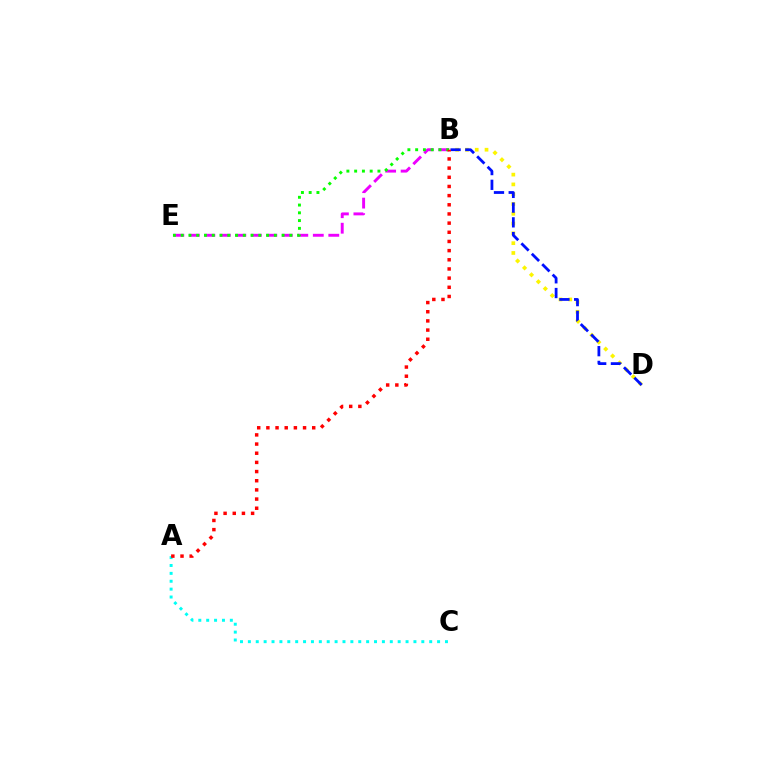{('B', 'E'): [{'color': '#ee00ff', 'line_style': 'dashed', 'thickness': 2.11}, {'color': '#08ff00', 'line_style': 'dotted', 'thickness': 2.11}], ('A', 'C'): [{'color': '#00fff6', 'line_style': 'dotted', 'thickness': 2.14}], ('B', 'D'): [{'color': '#fcf500', 'line_style': 'dotted', 'thickness': 2.66}, {'color': '#0010ff', 'line_style': 'dashed', 'thickness': 2.0}], ('A', 'B'): [{'color': '#ff0000', 'line_style': 'dotted', 'thickness': 2.49}]}